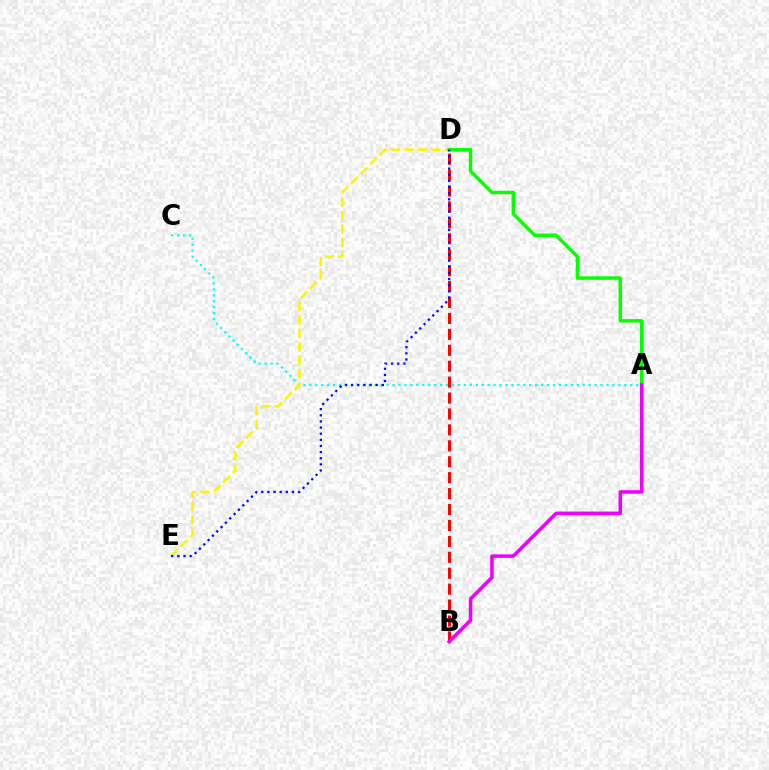{('A', 'C'): [{'color': '#00fff6', 'line_style': 'dotted', 'thickness': 1.61}], ('D', 'E'): [{'color': '#fcf500', 'line_style': 'dashed', 'thickness': 1.83}, {'color': '#0010ff', 'line_style': 'dotted', 'thickness': 1.67}], ('A', 'D'): [{'color': '#08ff00', 'line_style': 'solid', 'thickness': 2.5}], ('B', 'D'): [{'color': '#ff0000', 'line_style': 'dashed', 'thickness': 2.16}], ('A', 'B'): [{'color': '#ee00ff', 'line_style': 'solid', 'thickness': 2.54}]}